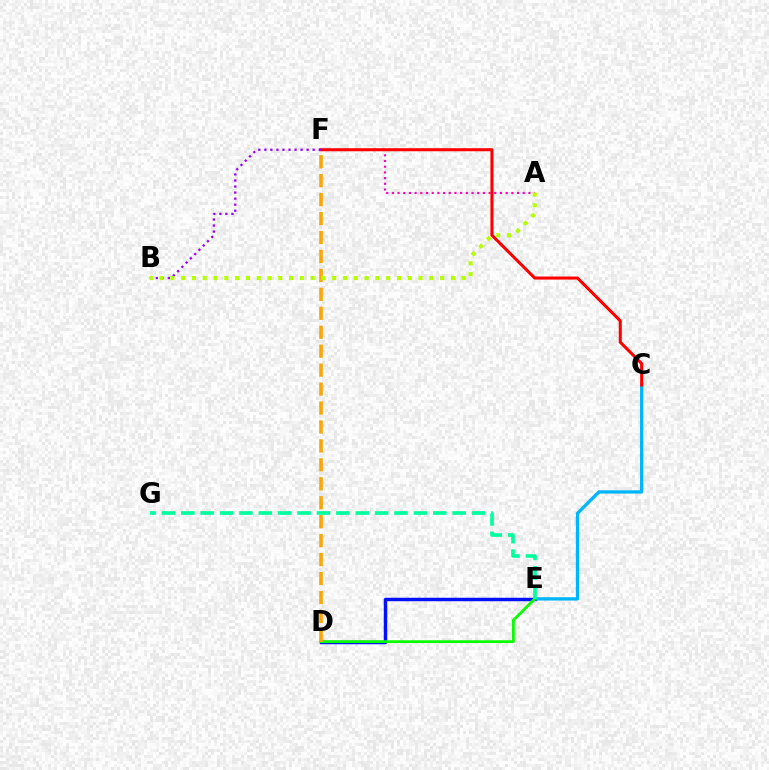{('A', 'F'): [{'color': '#ff00bd', 'line_style': 'dotted', 'thickness': 1.55}], ('D', 'E'): [{'color': '#0010ff', 'line_style': 'solid', 'thickness': 2.48}, {'color': '#08ff00', 'line_style': 'solid', 'thickness': 2.01}], ('C', 'E'): [{'color': '#00b5ff', 'line_style': 'solid', 'thickness': 2.36}], ('D', 'F'): [{'color': '#ffa500', 'line_style': 'dashed', 'thickness': 2.57}], ('C', 'F'): [{'color': '#ff0000', 'line_style': 'solid', 'thickness': 2.19}], ('B', 'F'): [{'color': '#9b00ff', 'line_style': 'dotted', 'thickness': 1.64}], ('E', 'G'): [{'color': '#00ff9d', 'line_style': 'dashed', 'thickness': 2.63}], ('A', 'B'): [{'color': '#b3ff00', 'line_style': 'dotted', 'thickness': 2.93}]}